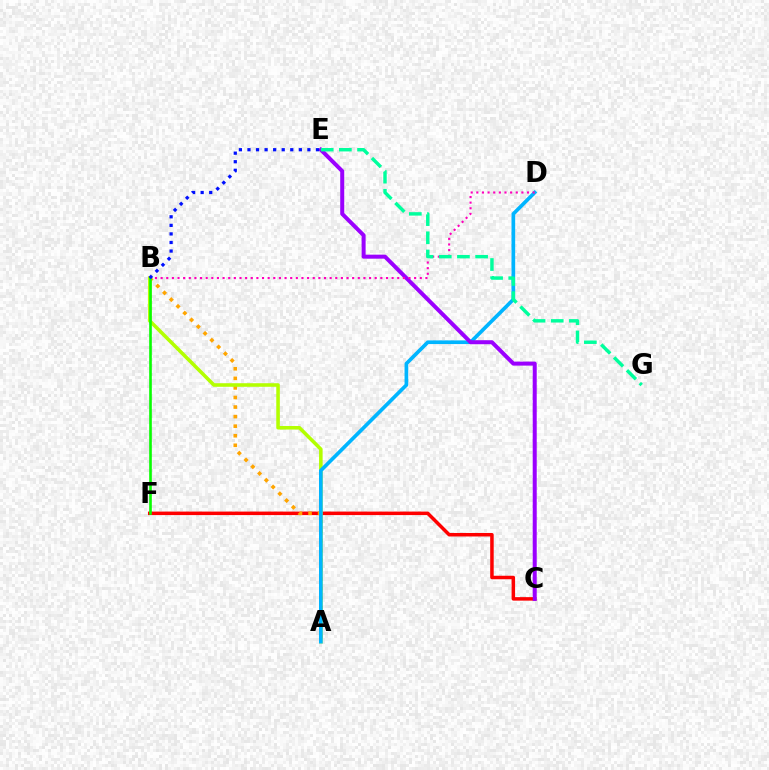{('C', 'F'): [{'color': '#ff0000', 'line_style': 'solid', 'thickness': 2.52}], ('A', 'B'): [{'color': '#ffa500', 'line_style': 'dotted', 'thickness': 2.6}, {'color': '#b3ff00', 'line_style': 'solid', 'thickness': 2.56}], ('A', 'D'): [{'color': '#00b5ff', 'line_style': 'solid', 'thickness': 2.65}], ('C', 'E'): [{'color': '#9b00ff', 'line_style': 'solid', 'thickness': 2.88}], ('B', 'D'): [{'color': '#ff00bd', 'line_style': 'dotted', 'thickness': 1.53}], ('B', 'F'): [{'color': '#08ff00', 'line_style': 'solid', 'thickness': 1.89}], ('E', 'G'): [{'color': '#00ff9d', 'line_style': 'dashed', 'thickness': 2.47}], ('B', 'E'): [{'color': '#0010ff', 'line_style': 'dotted', 'thickness': 2.33}]}